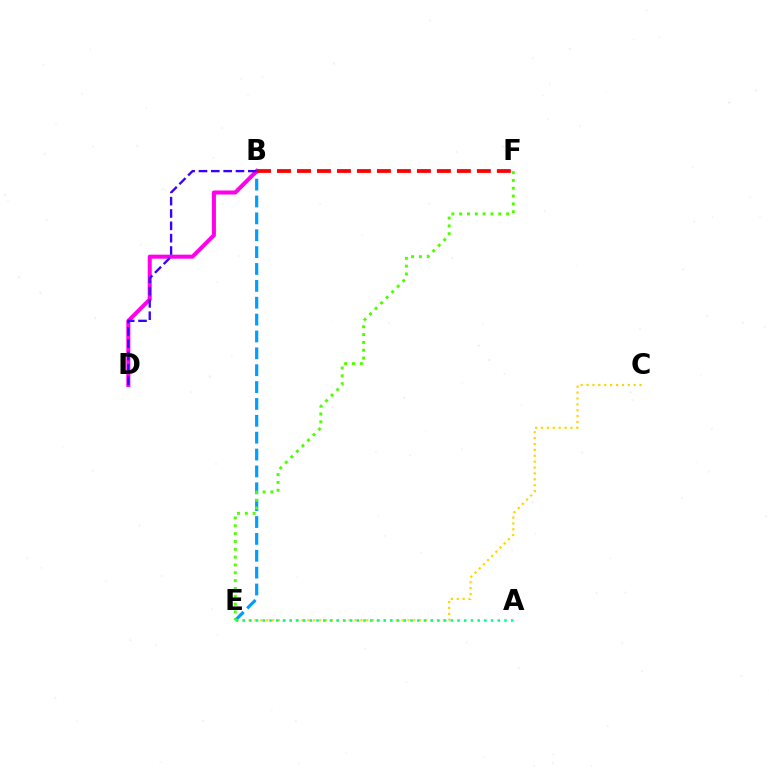{('B', 'E'): [{'color': '#009eff', 'line_style': 'dashed', 'thickness': 2.29}], ('C', 'E'): [{'color': '#ffd500', 'line_style': 'dotted', 'thickness': 1.6}], ('E', 'F'): [{'color': '#4fff00', 'line_style': 'dotted', 'thickness': 2.13}], ('B', 'D'): [{'color': '#ff00ed', 'line_style': 'solid', 'thickness': 2.9}, {'color': '#3700ff', 'line_style': 'dashed', 'thickness': 1.68}], ('A', 'E'): [{'color': '#00ff86', 'line_style': 'dotted', 'thickness': 1.82}], ('B', 'F'): [{'color': '#ff0000', 'line_style': 'dashed', 'thickness': 2.72}]}